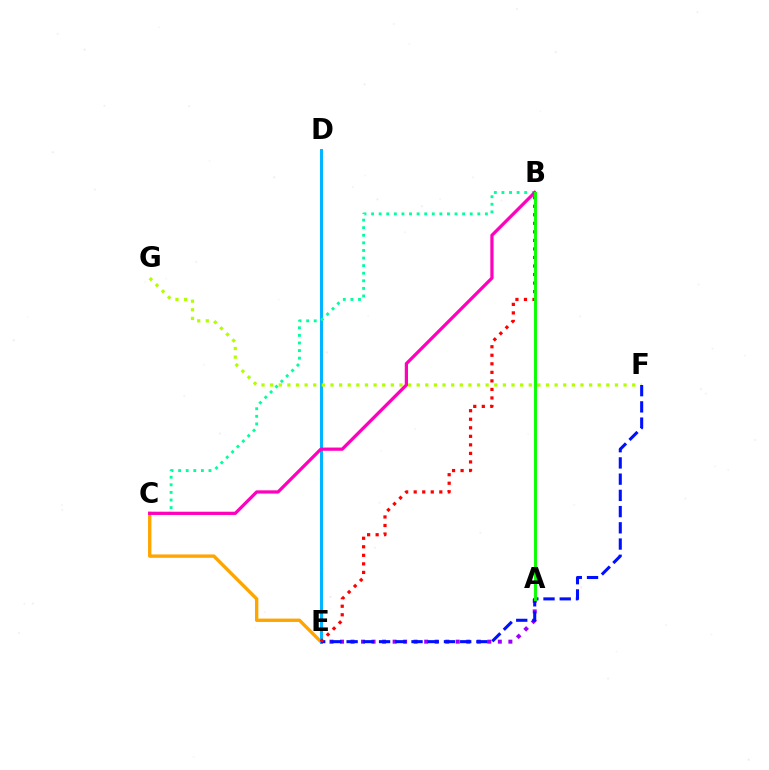{('A', 'E'): [{'color': '#9b00ff', 'line_style': 'dotted', 'thickness': 2.86}], ('C', 'E'): [{'color': '#ffa500', 'line_style': 'solid', 'thickness': 2.42}], ('D', 'E'): [{'color': '#00b5ff', 'line_style': 'solid', 'thickness': 2.13}], ('B', 'C'): [{'color': '#00ff9d', 'line_style': 'dotted', 'thickness': 2.06}, {'color': '#ff00bd', 'line_style': 'solid', 'thickness': 2.33}], ('F', 'G'): [{'color': '#b3ff00', 'line_style': 'dotted', 'thickness': 2.34}], ('E', 'F'): [{'color': '#0010ff', 'line_style': 'dashed', 'thickness': 2.2}], ('B', 'E'): [{'color': '#ff0000', 'line_style': 'dotted', 'thickness': 2.32}], ('A', 'B'): [{'color': '#08ff00', 'line_style': 'solid', 'thickness': 2.1}]}